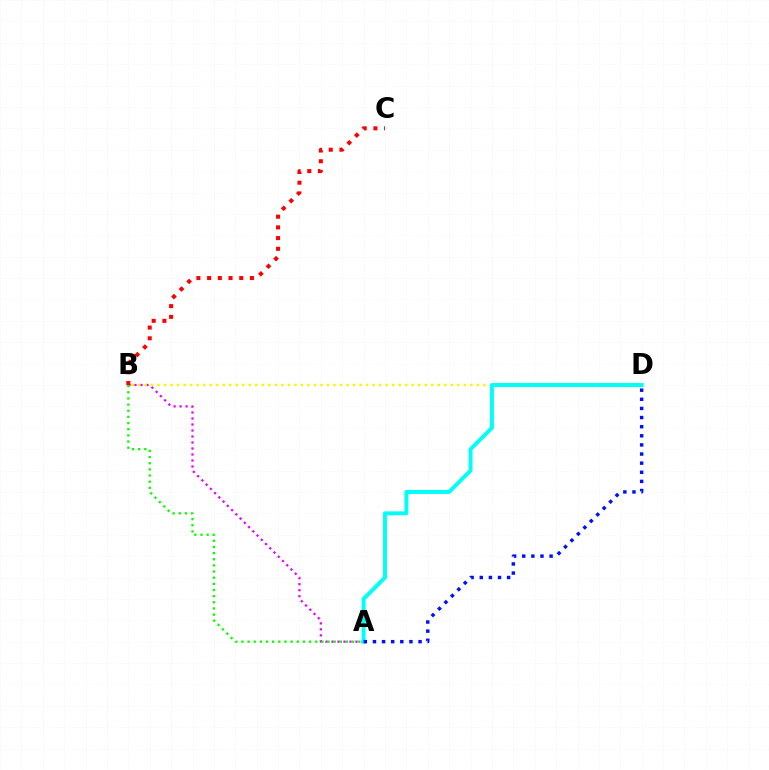{('A', 'B'): [{'color': '#ee00ff', 'line_style': 'dotted', 'thickness': 1.63}, {'color': '#08ff00', 'line_style': 'dotted', 'thickness': 1.67}], ('B', 'D'): [{'color': '#fcf500', 'line_style': 'dotted', 'thickness': 1.77}], ('B', 'C'): [{'color': '#ff0000', 'line_style': 'dotted', 'thickness': 2.91}], ('A', 'D'): [{'color': '#00fff6', 'line_style': 'solid', 'thickness': 2.85}, {'color': '#0010ff', 'line_style': 'dotted', 'thickness': 2.48}]}